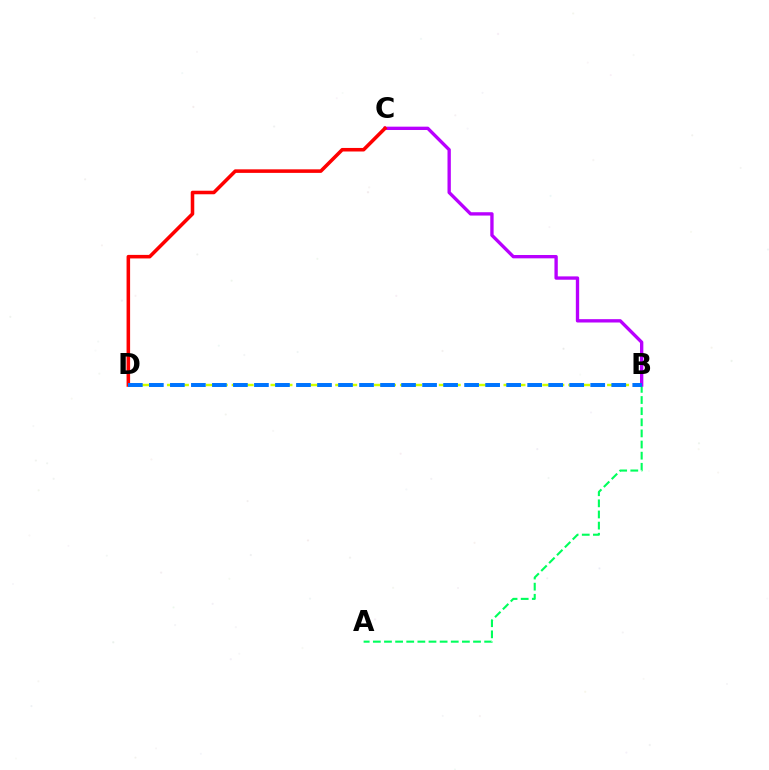{('A', 'B'): [{'color': '#00ff5c', 'line_style': 'dashed', 'thickness': 1.51}], ('B', 'C'): [{'color': '#b900ff', 'line_style': 'solid', 'thickness': 2.4}], ('C', 'D'): [{'color': '#ff0000', 'line_style': 'solid', 'thickness': 2.55}], ('B', 'D'): [{'color': '#d1ff00', 'line_style': 'dashed', 'thickness': 1.76}, {'color': '#0074ff', 'line_style': 'dashed', 'thickness': 2.86}]}